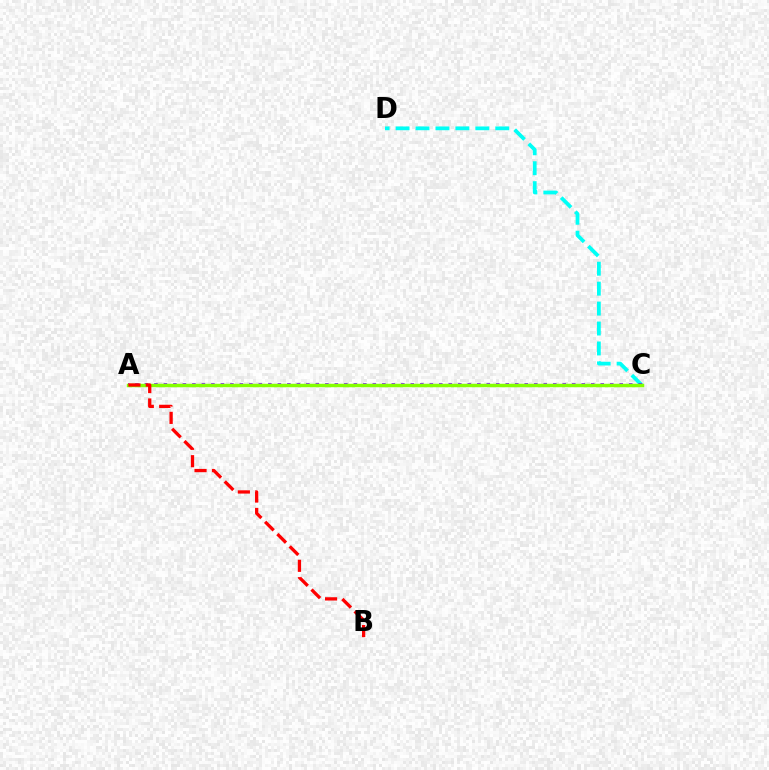{('C', 'D'): [{'color': '#00fff6', 'line_style': 'dashed', 'thickness': 2.71}], ('A', 'C'): [{'color': '#7200ff', 'line_style': 'dotted', 'thickness': 2.58}, {'color': '#84ff00', 'line_style': 'solid', 'thickness': 2.5}], ('A', 'B'): [{'color': '#ff0000', 'line_style': 'dashed', 'thickness': 2.36}]}